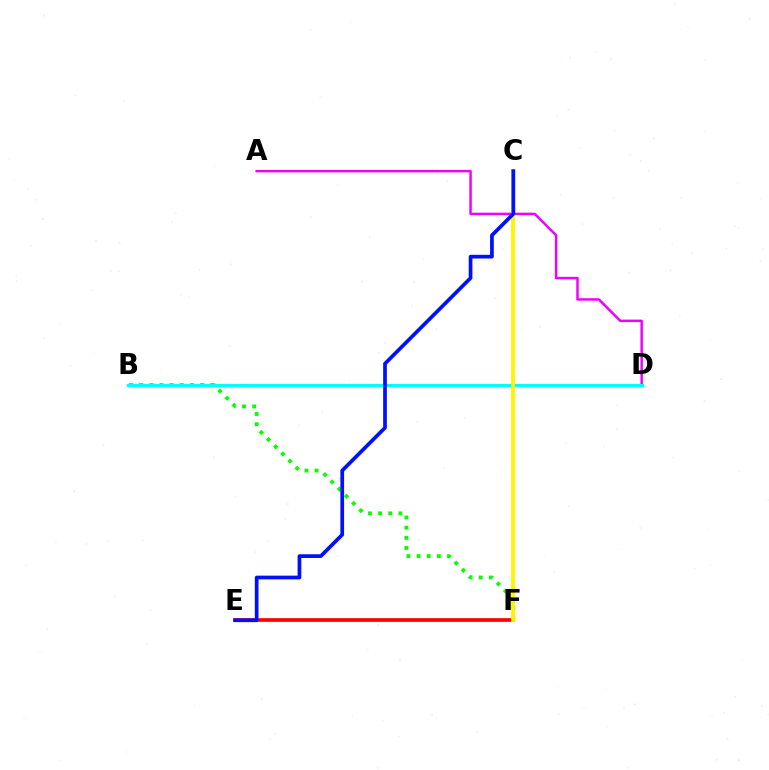{('A', 'D'): [{'color': '#ee00ff', 'line_style': 'solid', 'thickness': 1.77}], ('B', 'F'): [{'color': '#08ff00', 'line_style': 'dotted', 'thickness': 2.76}], ('E', 'F'): [{'color': '#ff0000', 'line_style': 'solid', 'thickness': 2.65}], ('B', 'D'): [{'color': '#00fff6', 'line_style': 'solid', 'thickness': 2.28}], ('C', 'F'): [{'color': '#fcf500', 'line_style': 'solid', 'thickness': 2.74}], ('C', 'E'): [{'color': '#0010ff', 'line_style': 'solid', 'thickness': 2.67}]}